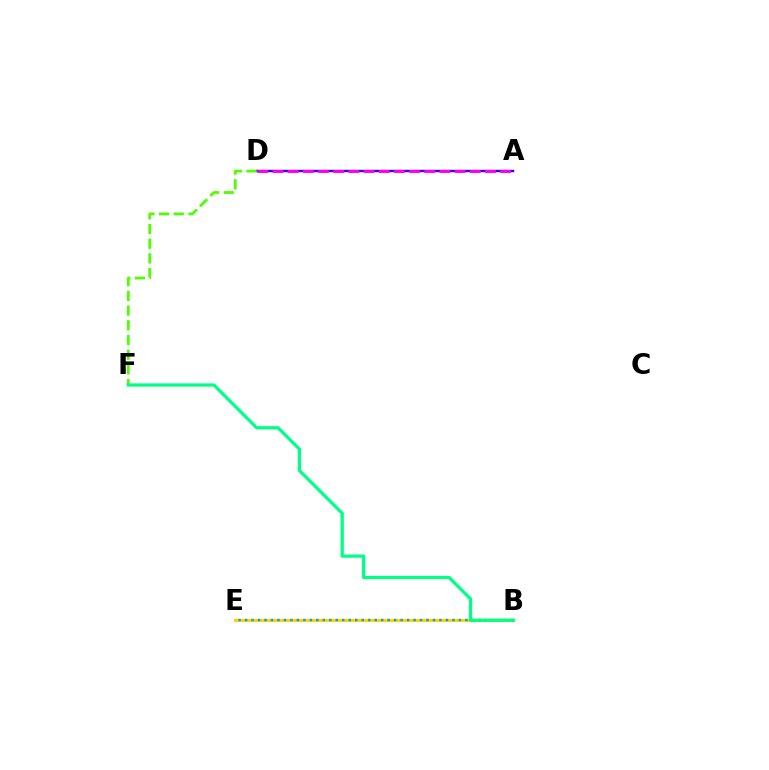{('A', 'D'): [{'color': '#ff0000', 'line_style': 'solid', 'thickness': 1.72}, {'color': '#3700ff', 'line_style': 'solid', 'thickness': 1.56}, {'color': '#ff00ed', 'line_style': 'dashed', 'thickness': 2.06}], ('B', 'E'): [{'color': '#ffd500', 'line_style': 'solid', 'thickness': 2.29}, {'color': '#009eff', 'line_style': 'dotted', 'thickness': 1.76}], ('D', 'F'): [{'color': '#4fff00', 'line_style': 'dashed', 'thickness': 2.0}], ('B', 'F'): [{'color': '#00ff86', 'line_style': 'solid', 'thickness': 2.33}]}